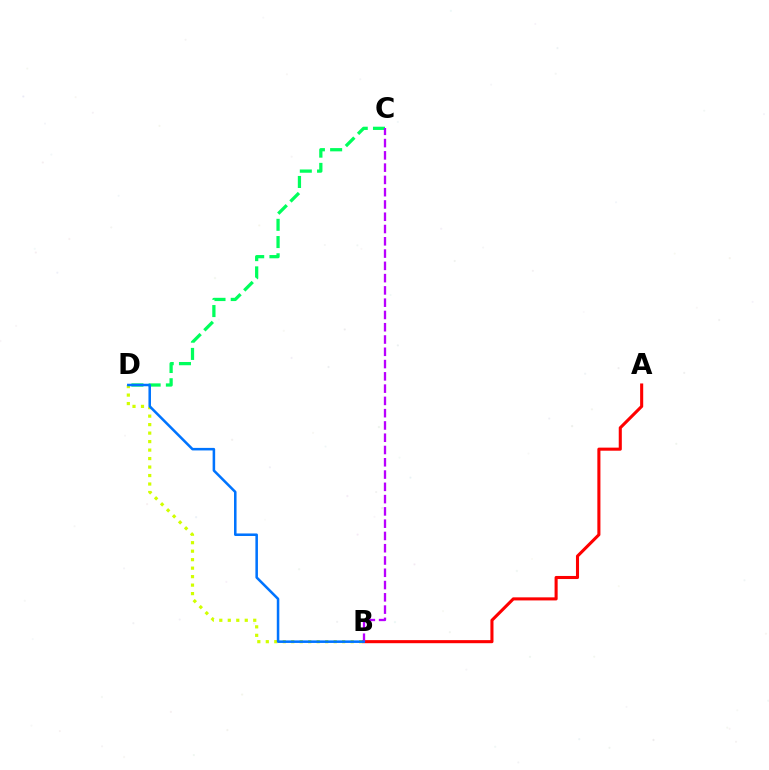{('C', 'D'): [{'color': '#00ff5c', 'line_style': 'dashed', 'thickness': 2.34}], ('A', 'B'): [{'color': '#ff0000', 'line_style': 'solid', 'thickness': 2.21}], ('B', 'D'): [{'color': '#d1ff00', 'line_style': 'dotted', 'thickness': 2.31}, {'color': '#0074ff', 'line_style': 'solid', 'thickness': 1.83}], ('B', 'C'): [{'color': '#b900ff', 'line_style': 'dashed', 'thickness': 1.67}]}